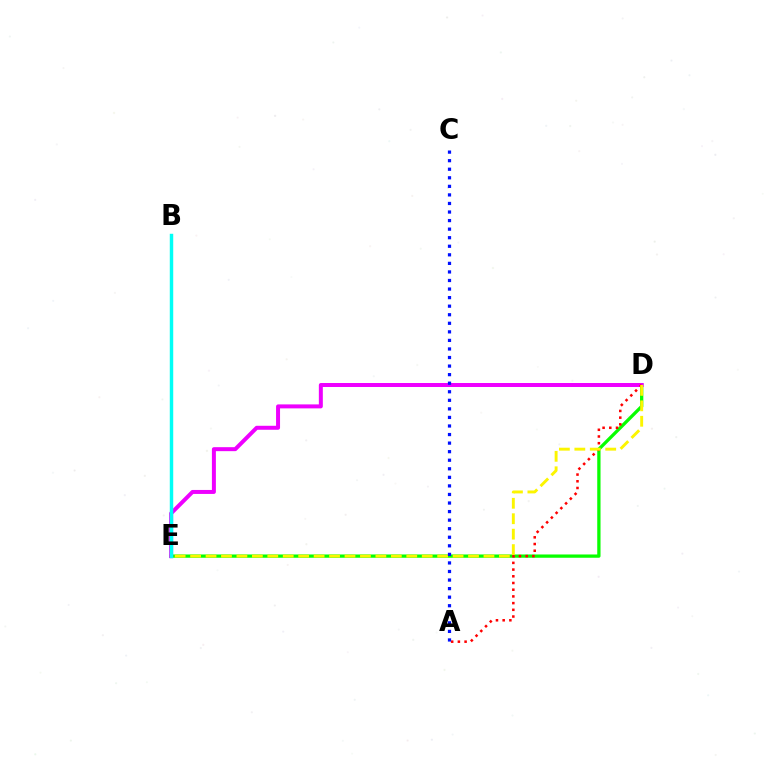{('D', 'E'): [{'color': '#08ff00', 'line_style': 'solid', 'thickness': 2.37}, {'color': '#ee00ff', 'line_style': 'solid', 'thickness': 2.87}, {'color': '#fcf500', 'line_style': 'dashed', 'thickness': 2.1}], ('A', 'D'): [{'color': '#ff0000', 'line_style': 'dotted', 'thickness': 1.82}], ('A', 'C'): [{'color': '#0010ff', 'line_style': 'dotted', 'thickness': 2.33}], ('B', 'E'): [{'color': '#00fff6', 'line_style': 'solid', 'thickness': 2.48}]}